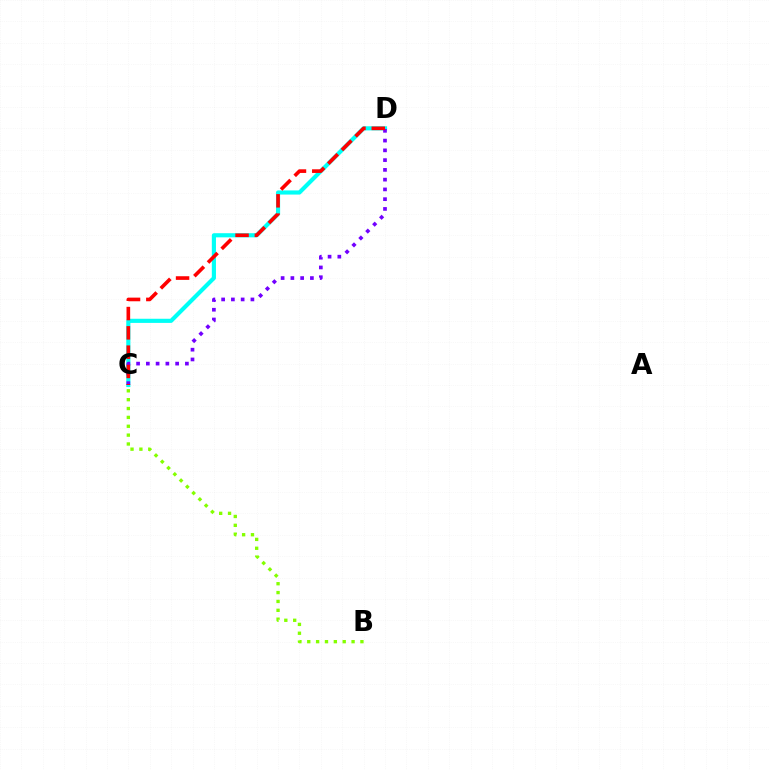{('C', 'D'): [{'color': '#00fff6', 'line_style': 'solid', 'thickness': 2.98}, {'color': '#7200ff', 'line_style': 'dotted', 'thickness': 2.65}, {'color': '#ff0000', 'line_style': 'dashed', 'thickness': 2.62}], ('B', 'C'): [{'color': '#84ff00', 'line_style': 'dotted', 'thickness': 2.41}]}